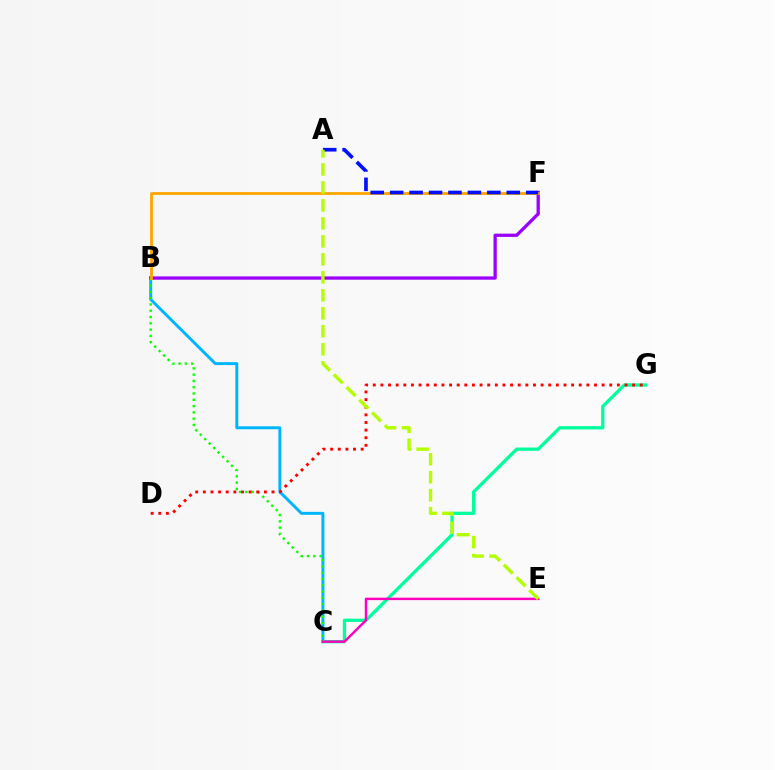{('B', 'C'): [{'color': '#00b5ff', 'line_style': 'solid', 'thickness': 2.13}, {'color': '#08ff00', 'line_style': 'dotted', 'thickness': 1.71}], ('C', 'G'): [{'color': '#00ff9d', 'line_style': 'solid', 'thickness': 2.37}], ('B', 'F'): [{'color': '#9b00ff', 'line_style': 'solid', 'thickness': 2.37}, {'color': '#ffa500', 'line_style': 'solid', 'thickness': 2.01}], ('A', 'F'): [{'color': '#0010ff', 'line_style': 'dashed', 'thickness': 2.64}], ('D', 'G'): [{'color': '#ff0000', 'line_style': 'dotted', 'thickness': 2.07}], ('C', 'E'): [{'color': '#ff00bd', 'line_style': 'solid', 'thickness': 1.75}], ('A', 'E'): [{'color': '#b3ff00', 'line_style': 'dashed', 'thickness': 2.44}]}